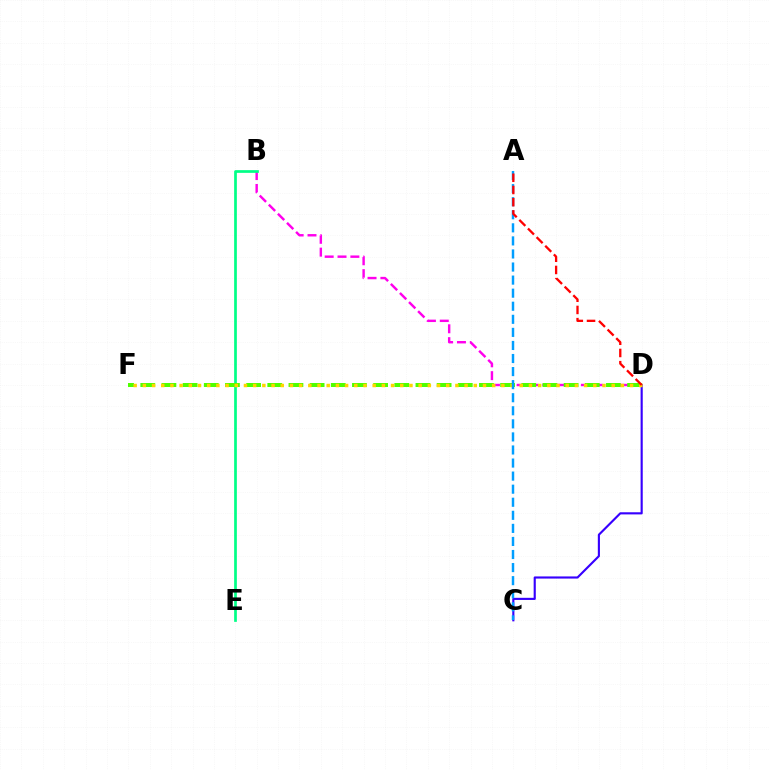{('C', 'D'): [{'color': '#3700ff', 'line_style': 'solid', 'thickness': 1.54}], ('B', 'D'): [{'color': '#ff00ed', 'line_style': 'dashed', 'thickness': 1.75}], ('B', 'E'): [{'color': '#00ff86', 'line_style': 'solid', 'thickness': 1.95}], ('D', 'F'): [{'color': '#4fff00', 'line_style': 'dashed', 'thickness': 2.88}, {'color': '#ffd500', 'line_style': 'dotted', 'thickness': 2.5}], ('A', 'C'): [{'color': '#009eff', 'line_style': 'dashed', 'thickness': 1.78}], ('A', 'D'): [{'color': '#ff0000', 'line_style': 'dashed', 'thickness': 1.66}]}